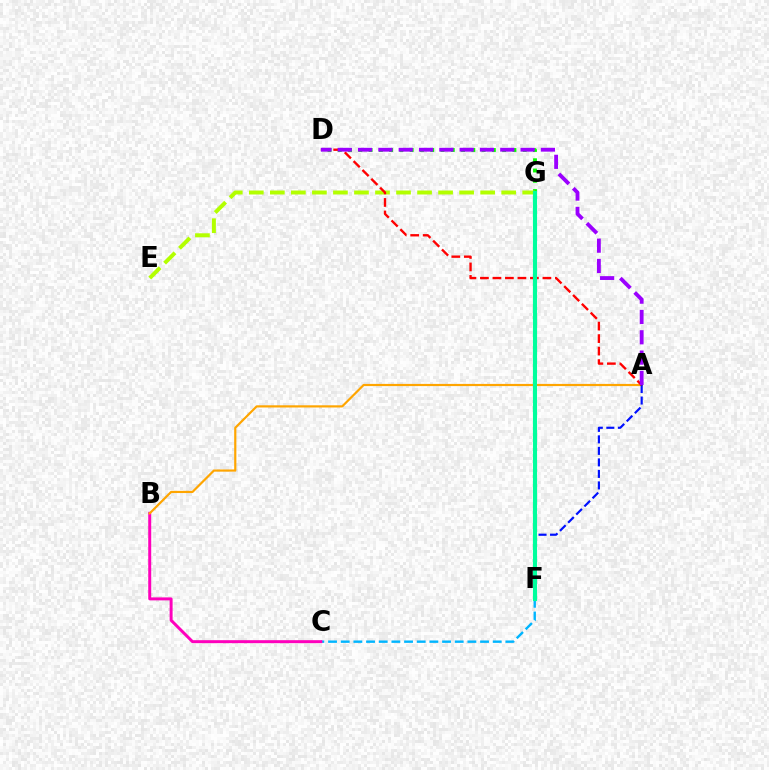{('D', 'G'): [{'color': '#08ff00', 'line_style': 'dotted', 'thickness': 2.79}], ('C', 'F'): [{'color': '#00b5ff', 'line_style': 'dashed', 'thickness': 1.72}], ('E', 'G'): [{'color': '#b3ff00', 'line_style': 'dashed', 'thickness': 2.86}], ('B', 'C'): [{'color': '#ff00bd', 'line_style': 'solid', 'thickness': 2.14}], ('A', 'B'): [{'color': '#ffa500', 'line_style': 'solid', 'thickness': 1.58}], ('A', 'F'): [{'color': '#0010ff', 'line_style': 'dashed', 'thickness': 1.56}], ('A', 'D'): [{'color': '#ff0000', 'line_style': 'dashed', 'thickness': 1.7}, {'color': '#9b00ff', 'line_style': 'dashed', 'thickness': 2.76}], ('F', 'G'): [{'color': '#00ff9d', 'line_style': 'solid', 'thickness': 2.97}]}